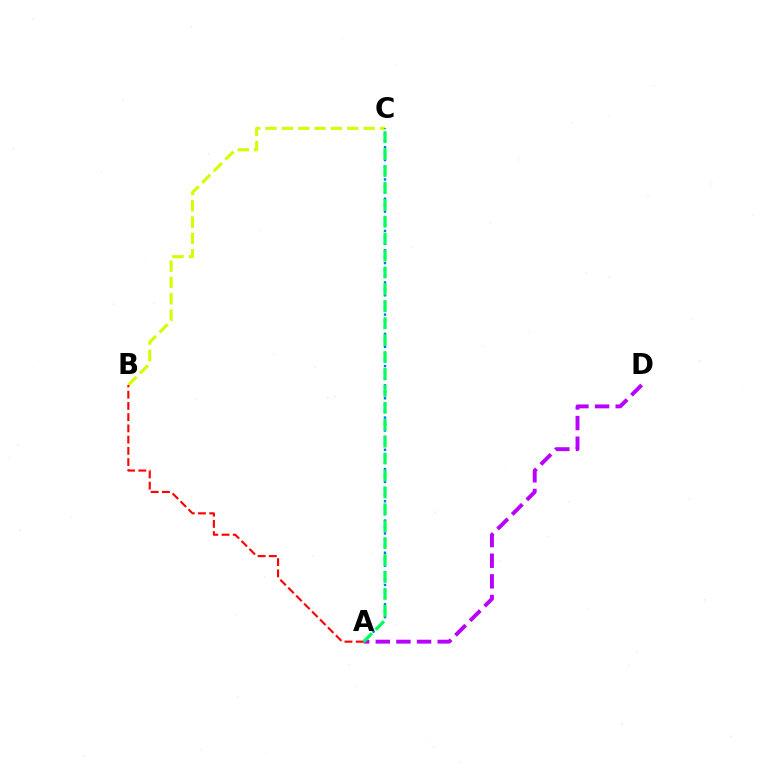{('A', 'D'): [{'color': '#b900ff', 'line_style': 'dashed', 'thickness': 2.8}], ('B', 'C'): [{'color': '#d1ff00', 'line_style': 'dashed', 'thickness': 2.22}], ('A', 'C'): [{'color': '#0074ff', 'line_style': 'dotted', 'thickness': 1.75}, {'color': '#00ff5c', 'line_style': 'dashed', 'thickness': 2.3}], ('A', 'B'): [{'color': '#ff0000', 'line_style': 'dashed', 'thickness': 1.53}]}